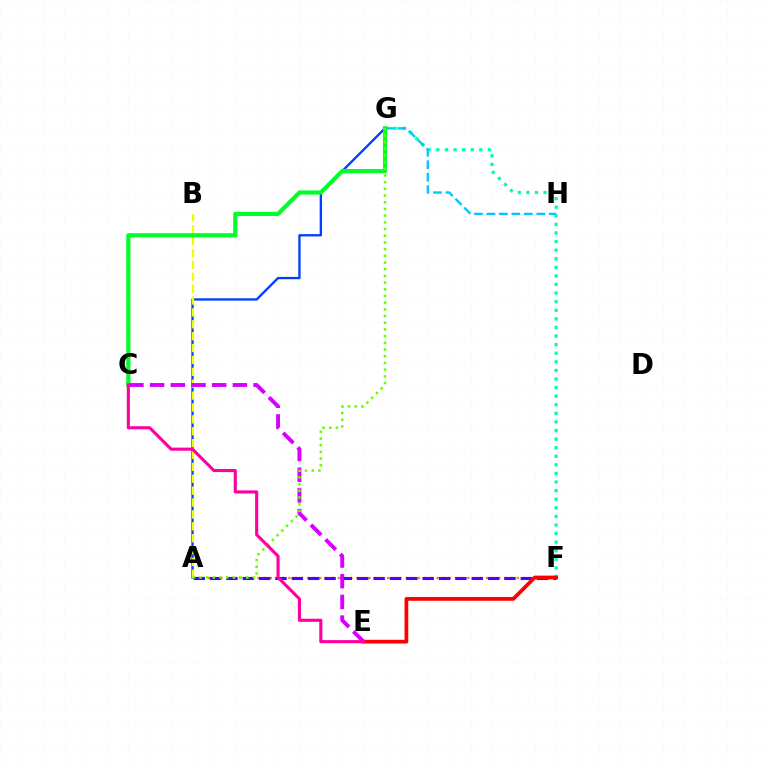{('A', 'G'): [{'color': '#003fff', 'line_style': 'solid', 'thickness': 1.67}, {'color': '#66ff00', 'line_style': 'dotted', 'thickness': 1.82}], ('A', 'B'): [{'color': '#eeff00', 'line_style': 'dashed', 'thickness': 1.61}], ('F', 'G'): [{'color': '#00ffaf', 'line_style': 'dotted', 'thickness': 2.33}], ('G', 'H'): [{'color': '#00c7ff', 'line_style': 'dashed', 'thickness': 1.69}], ('A', 'F'): [{'color': '#ff8800', 'line_style': 'dotted', 'thickness': 1.68}, {'color': '#4f00ff', 'line_style': 'dashed', 'thickness': 2.22}], ('C', 'G'): [{'color': '#00ff27', 'line_style': 'solid', 'thickness': 2.99}], ('E', 'F'): [{'color': '#ff0000', 'line_style': 'solid', 'thickness': 2.7}], ('C', 'E'): [{'color': '#d600ff', 'line_style': 'dashed', 'thickness': 2.81}, {'color': '#ff00a0', 'line_style': 'solid', 'thickness': 2.24}]}